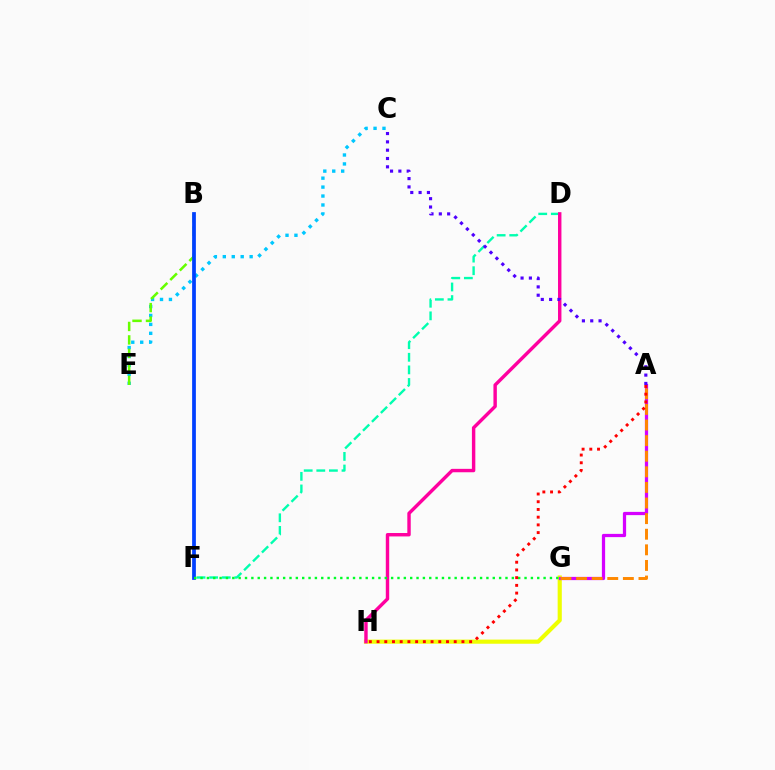{('D', 'F'): [{'color': '#00ffaf', 'line_style': 'dashed', 'thickness': 1.71}], ('C', 'E'): [{'color': '#00c7ff', 'line_style': 'dotted', 'thickness': 2.43}], ('B', 'E'): [{'color': '#66ff00', 'line_style': 'dashed', 'thickness': 1.83}], ('B', 'F'): [{'color': '#003fff', 'line_style': 'solid', 'thickness': 2.7}], ('G', 'H'): [{'color': '#eeff00', 'line_style': 'solid', 'thickness': 2.98}], ('D', 'H'): [{'color': '#ff00a0', 'line_style': 'solid', 'thickness': 2.46}], ('A', 'G'): [{'color': '#d600ff', 'line_style': 'solid', 'thickness': 2.33}, {'color': '#ff8800', 'line_style': 'dashed', 'thickness': 2.12}], ('A', 'C'): [{'color': '#4f00ff', 'line_style': 'dotted', 'thickness': 2.26}], ('F', 'G'): [{'color': '#00ff27', 'line_style': 'dotted', 'thickness': 1.73}], ('A', 'H'): [{'color': '#ff0000', 'line_style': 'dotted', 'thickness': 2.1}]}